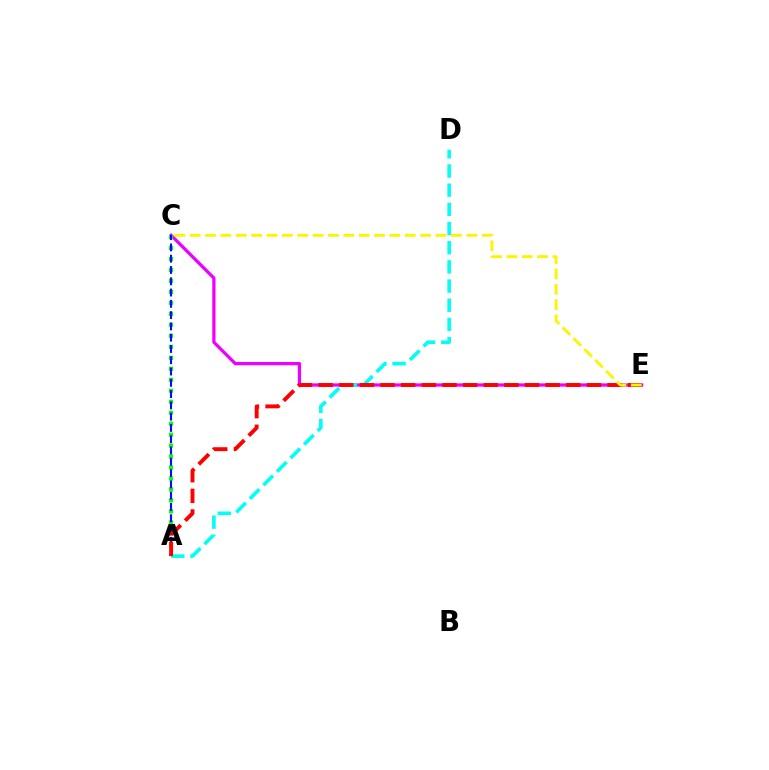{('C', 'E'): [{'color': '#ee00ff', 'line_style': 'solid', 'thickness': 2.34}, {'color': '#fcf500', 'line_style': 'dashed', 'thickness': 2.09}], ('A', 'C'): [{'color': '#08ff00', 'line_style': 'dotted', 'thickness': 2.98}, {'color': '#0010ff', 'line_style': 'dashed', 'thickness': 1.53}], ('A', 'D'): [{'color': '#00fff6', 'line_style': 'dashed', 'thickness': 2.61}], ('A', 'E'): [{'color': '#ff0000', 'line_style': 'dashed', 'thickness': 2.8}]}